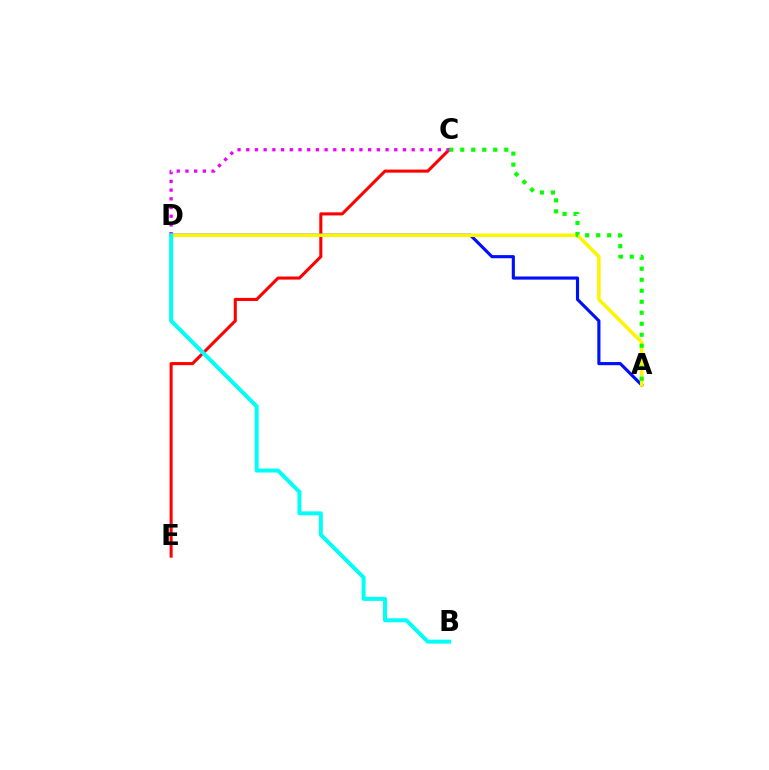{('C', 'E'): [{'color': '#ff0000', 'line_style': 'solid', 'thickness': 2.21}], ('A', 'D'): [{'color': '#0010ff', 'line_style': 'solid', 'thickness': 2.26}, {'color': '#fcf500', 'line_style': 'solid', 'thickness': 2.52}], ('C', 'D'): [{'color': '#ee00ff', 'line_style': 'dotted', 'thickness': 2.37}], ('A', 'C'): [{'color': '#08ff00', 'line_style': 'dotted', 'thickness': 2.99}], ('B', 'D'): [{'color': '#00fff6', 'line_style': 'solid', 'thickness': 2.86}]}